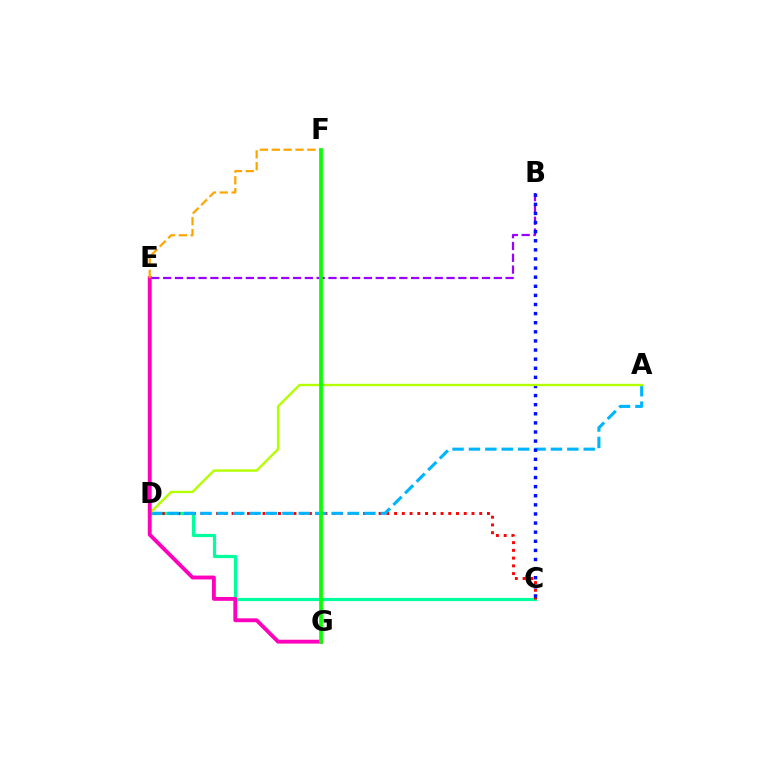{('C', 'D'): [{'color': '#00ff9d', 'line_style': 'solid', 'thickness': 2.31}, {'color': '#ff0000', 'line_style': 'dotted', 'thickness': 2.1}], ('B', 'E'): [{'color': '#9b00ff', 'line_style': 'dashed', 'thickness': 1.6}], ('A', 'D'): [{'color': '#00b5ff', 'line_style': 'dashed', 'thickness': 2.23}, {'color': '#b3ff00', 'line_style': 'solid', 'thickness': 1.71}], ('B', 'C'): [{'color': '#0010ff', 'line_style': 'dotted', 'thickness': 2.47}], ('E', 'G'): [{'color': '#ff00bd', 'line_style': 'solid', 'thickness': 2.78}], ('E', 'F'): [{'color': '#ffa500', 'line_style': 'dashed', 'thickness': 1.61}], ('F', 'G'): [{'color': '#08ff00', 'line_style': 'solid', 'thickness': 2.67}]}